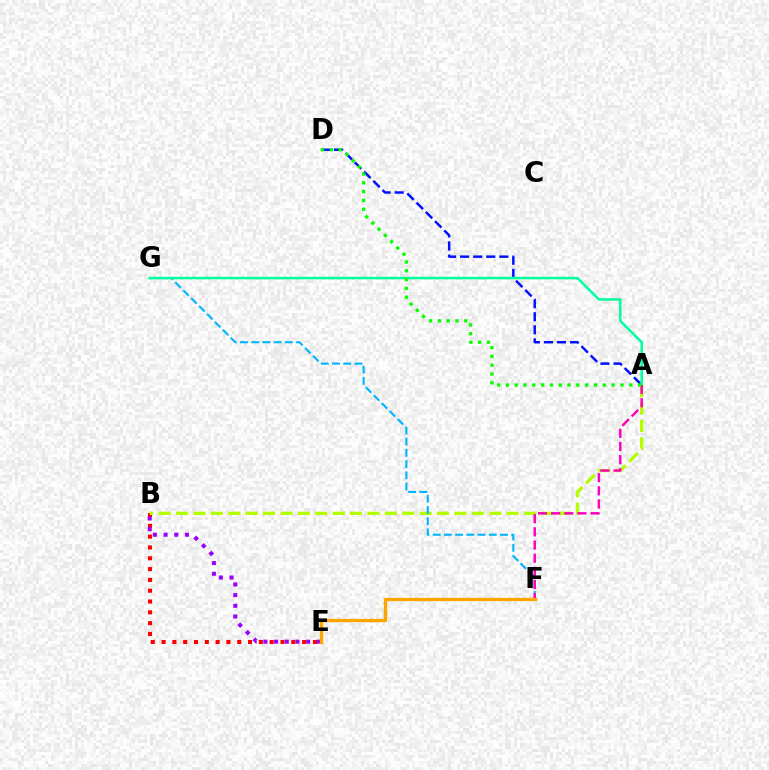{('B', 'E'): [{'color': '#ff0000', 'line_style': 'dotted', 'thickness': 2.94}, {'color': '#9b00ff', 'line_style': 'dotted', 'thickness': 2.9}], ('A', 'B'): [{'color': '#b3ff00', 'line_style': 'dashed', 'thickness': 2.36}], ('F', 'G'): [{'color': '#00b5ff', 'line_style': 'dashed', 'thickness': 1.52}], ('A', 'D'): [{'color': '#0010ff', 'line_style': 'dashed', 'thickness': 1.78}, {'color': '#08ff00', 'line_style': 'dotted', 'thickness': 2.39}], ('A', 'G'): [{'color': '#00ff9d', 'line_style': 'solid', 'thickness': 1.8}], ('A', 'F'): [{'color': '#ff00bd', 'line_style': 'dashed', 'thickness': 1.79}], ('E', 'F'): [{'color': '#ffa500', 'line_style': 'solid', 'thickness': 2.4}]}